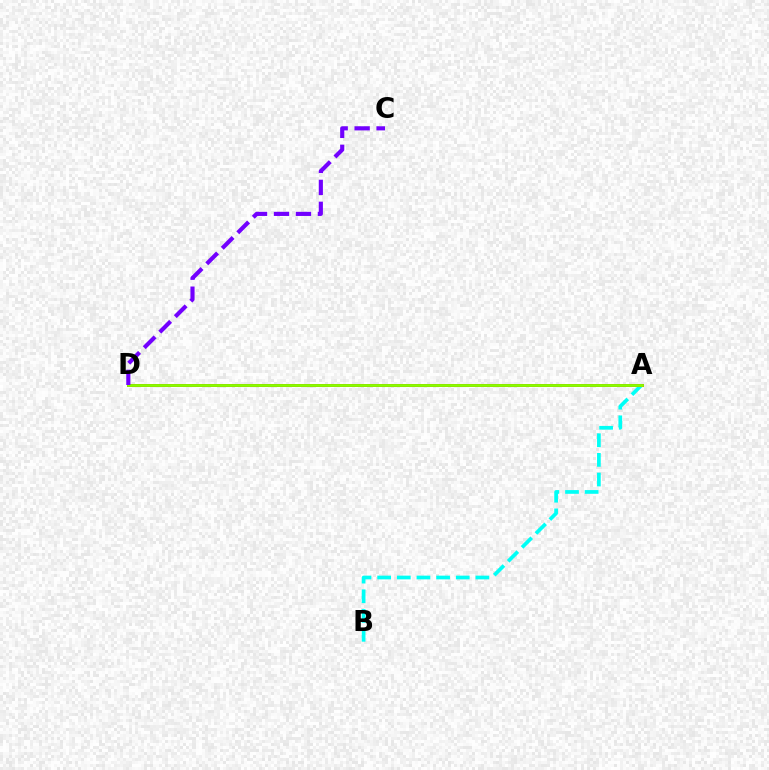{('A', 'B'): [{'color': '#00fff6', 'line_style': 'dashed', 'thickness': 2.67}], ('A', 'D'): [{'color': '#ff0000', 'line_style': 'solid', 'thickness': 2.12}, {'color': '#84ff00', 'line_style': 'solid', 'thickness': 2.03}], ('C', 'D'): [{'color': '#7200ff', 'line_style': 'dashed', 'thickness': 2.98}]}